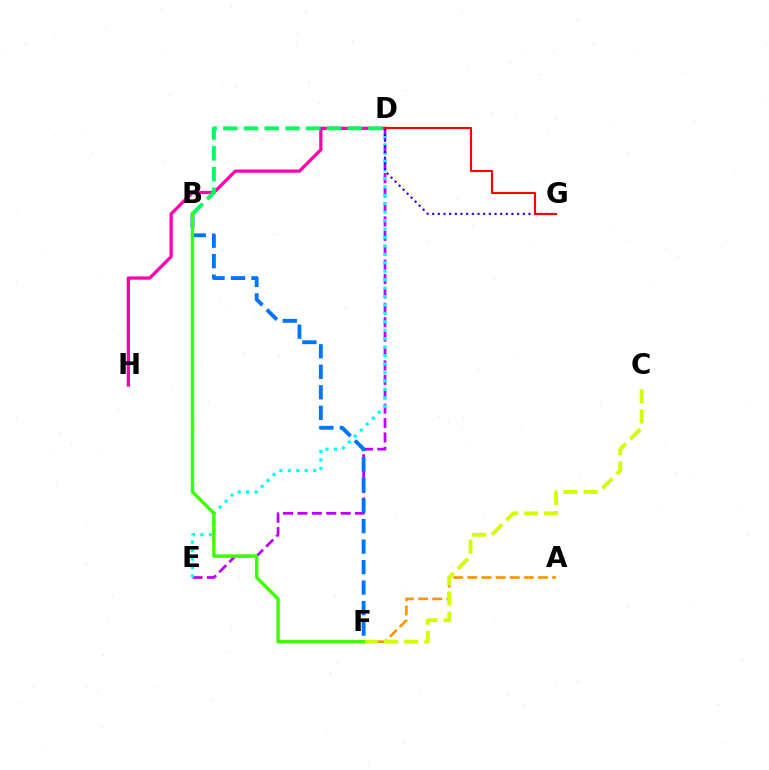{('D', 'E'): [{'color': '#b900ff', 'line_style': 'dashed', 'thickness': 1.96}, {'color': '#00fff6', 'line_style': 'dotted', 'thickness': 2.29}], ('A', 'F'): [{'color': '#ff9400', 'line_style': 'dashed', 'thickness': 1.92}], ('D', 'H'): [{'color': '#ff00ac', 'line_style': 'solid', 'thickness': 2.34}], ('B', 'D'): [{'color': '#00ff5c', 'line_style': 'dashed', 'thickness': 2.82}], ('C', 'F'): [{'color': '#d1ff00', 'line_style': 'dashed', 'thickness': 2.75}], ('D', 'G'): [{'color': '#2500ff', 'line_style': 'dotted', 'thickness': 1.54}, {'color': '#ff0000', 'line_style': 'solid', 'thickness': 1.53}], ('B', 'F'): [{'color': '#0074ff', 'line_style': 'dashed', 'thickness': 2.79}, {'color': '#3dff00', 'line_style': 'solid', 'thickness': 2.46}]}